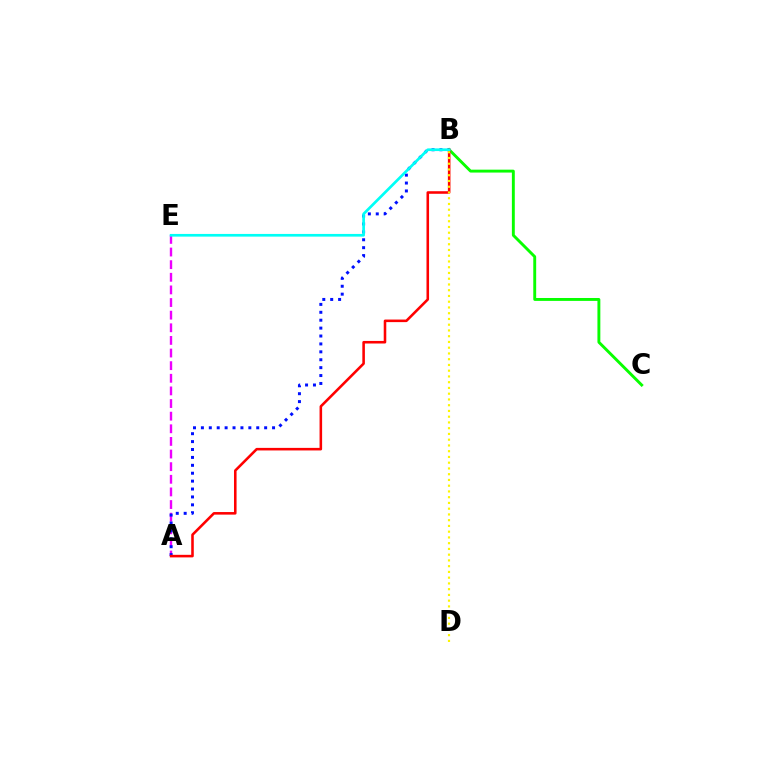{('B', 'C'): [{'color': '#08ff00', 'line_style': 'solid', 'thickness': 2.09}], ('A', 'E'): [{'color': '#ee00ff', 'line_style': 'dashed', 'thickness': 1.72}], ('A', 'B'): [{'color': '#0010ff', 'line_style': 'dotted', 'thickness': 2.15}, {'color': '#ff0000', 'line_style': 'solid', 'thickness': 1.85}], ('B', 'E'): [{'color': '#00fff6', 'line_style': 'solid', 'thickness': 1.94}], ('B', 'D'): [{'color': '#fcf500', 'line_style': 'dotted', 'thickness': 1.56}]}